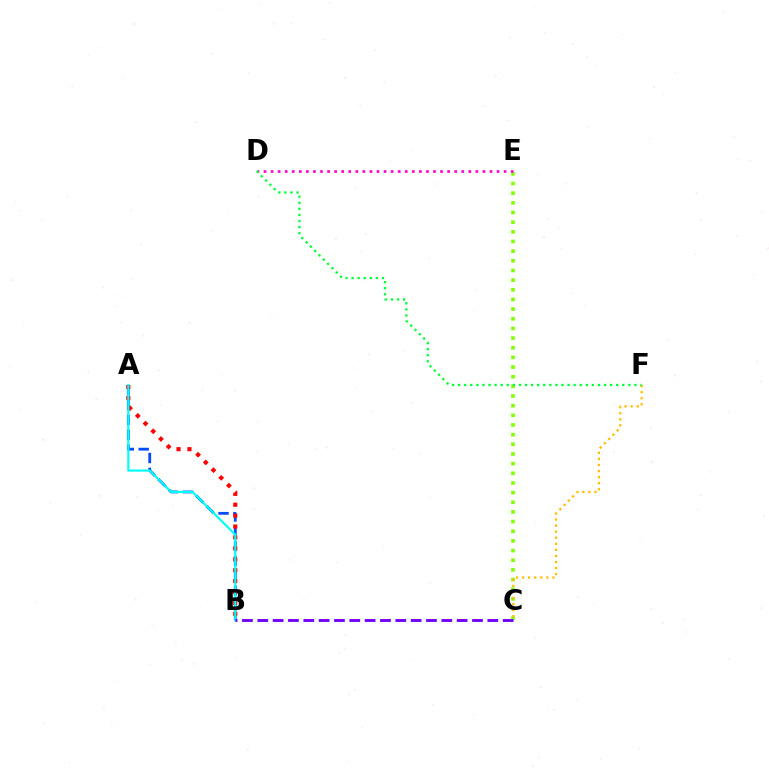{('C', 'E'): [{'color': '#84ff00', 'line_style': 'dotted', 'thickness': 2.62}], ('A', 'B'): [{'color': '#004bff', 'line_style': 'dashed', 'thickness': 2.02}, {'color': '#ff0000', 'line_style': 'dotted', 'thickness': 2.96}, {'color': '#00fff6', 'line_style': 'solid', 'thickness': 1.55}], ('C', 'F'): [{'color': '#ffbd00', 'line_style': 'dotted', 'thickness': 1.65}], ('D', 'E'): [{'color': '#ff00cf', 'line_style': 'dotted', 'thickness': 1.92}], ('D', 'F'): [{'color': '#00ff39', 'line_style': 'dotted', 'thickness': 1.65}], ('B', 'C'): [{'color': '#7200ff', 'line_style': 'dashed', 'thickness': 2.08}]}